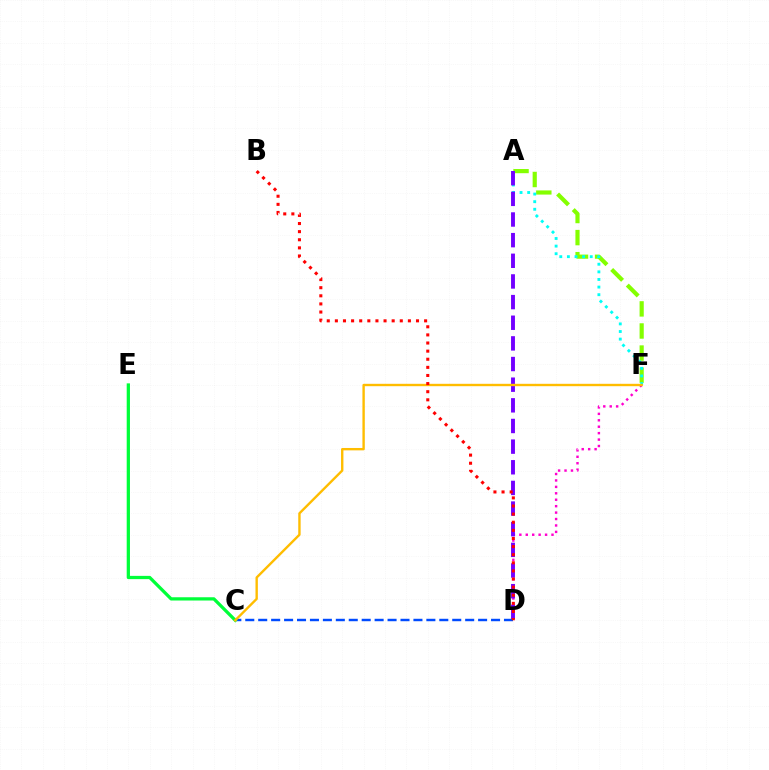{('A', 'F'): [{'color': '#84ff00', 'line_style': 'dashed', 'thickness': 3.0}, {'color': '#00fff6', 'line_style': 'dotted', 'thickness': 2.07}], ('C', 'D'): [{'color': '#004bff', 'line_style': 'dashed', 'thickness': 1.76}], ('C', 'E'): [{'color': '#00ff39', 'line_style': 'solid', 'thickness': 2.35}], ('D', 'F'): [{'color': '#ff00cf', 'line_style': 'dotted', 'thickness': 1.75}], ('A', 'D'): [{'color': '#7200ff', 'line_style': 'dashed', 'thickness': 2.8}], ('C', 'F'): [{'color': '#ffbd00', 'line_style': 'solid', 'thickness': 1.72}], ('B', 'D'): [{'color': '#ff0000', 'line_style': 'dotted', 'thickness': 2.2}]}